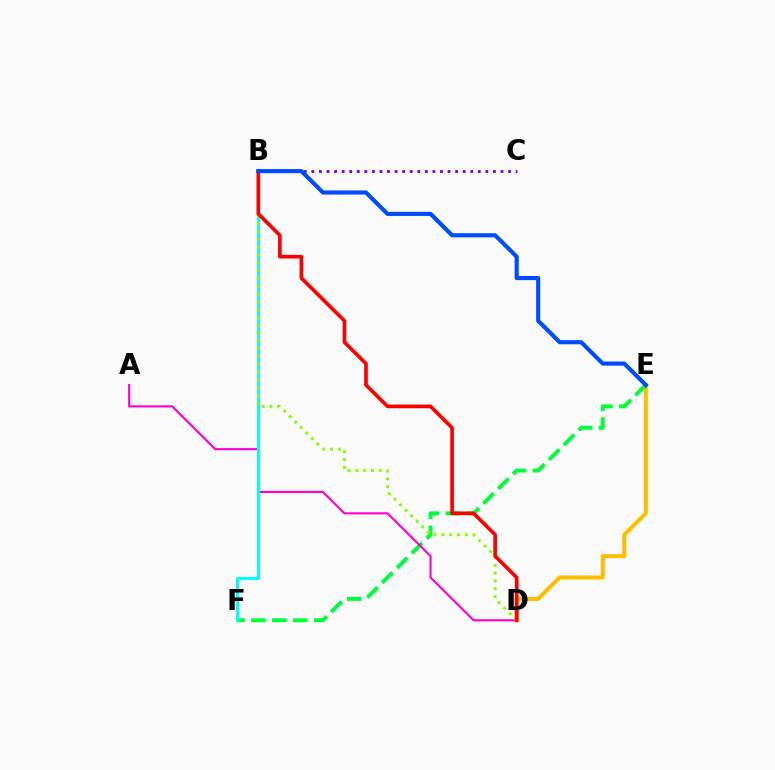{('D', 'E'): [{'color': '#ffbd00', 'line_style': 'solid', 'thickness': 2.9}], ('E', 'F'): [{'color': '#00ff39', 'line_style': 'dashed', 'thickness': 2.84}], ('A', 'D'): [{'color': '#ff00cf', 'line_style': 'solid', 'thickness': 1.54}], ('B', 'C'): [{'color': '#7200ff', 'line_style': 'dotted', 'thickness': 2.06}], ('B', 'F'): [{'color': '#00fff6', 'line_style': 'solid', 'thickness': 2.16}], ('B', 'D'): [{'color': '#84ff00', 'line_style': 'dotted', 'thickness': 2.12}, {'color': '#ff0000', 'line_style': 'solid', 'thickness': 2.64}], ('B', 'E'): [{'color': '#004bff', 'line_style': 'solid', 'thickness': 2.97}]}